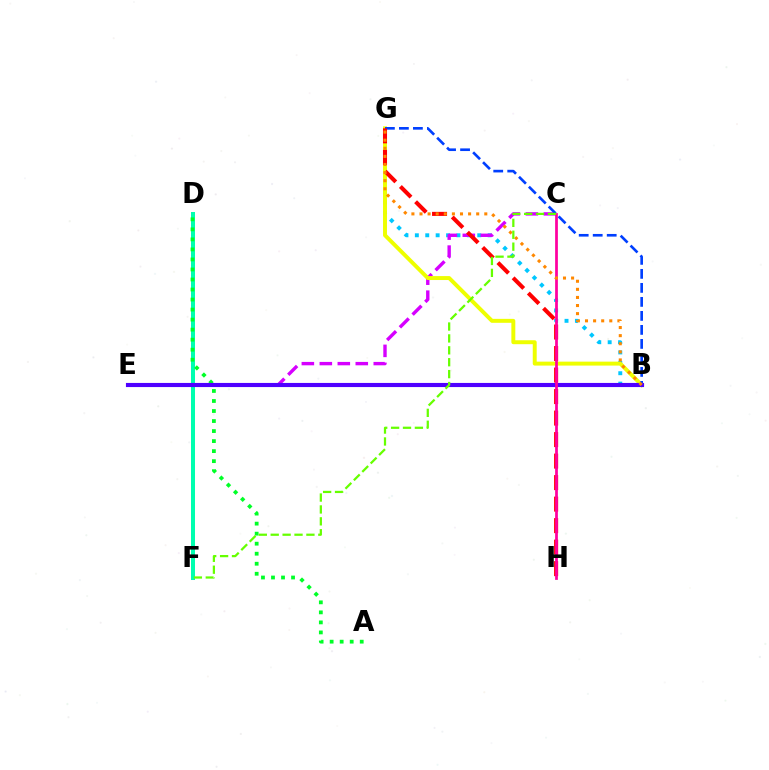{('D', 'F'): [{'color': '#00ffaf', 'line_style': 'solid', 'thickness': 2.89}], ('B', 'G'): [{'color': '#00c7ff', 'line_style': 'dotted', 'thickness': 2.83}, {'color': '#eeff00', 'line_style': 'solid', 'thickness': 2.84}, {'color': '#003fff', 'line_style': 'dashed', 'thickness': 1.9}, {'color': '#ff8800', 'line_style': 'dotted', 'thickness': 2.2}], ('C', 'E'): [{'color': '#d600ff', 'line_style': 'dashed', 'thickness': 2.44}], ('G', 'H'): [{'color': '#ff0000', 'line_style': 'dashed', 'thickness': 2.92}], ('A', 'D'): [{'color': '#00ff27', 'line_style': 'dotted', 'thickness': 2.72}], ('B', 'E'): [{'color': '#4f00ff', 'line_style': 'solid', 'thickness': 2.97}], ('C', 'H'): [{'color': '#ff00a0', 'line_style': 'solid', 'thickness': 1.97}], ('C', 'F'): [{'color': '#66ff00', 'line_style': 'dashed', 'thickness': 1.62}]}